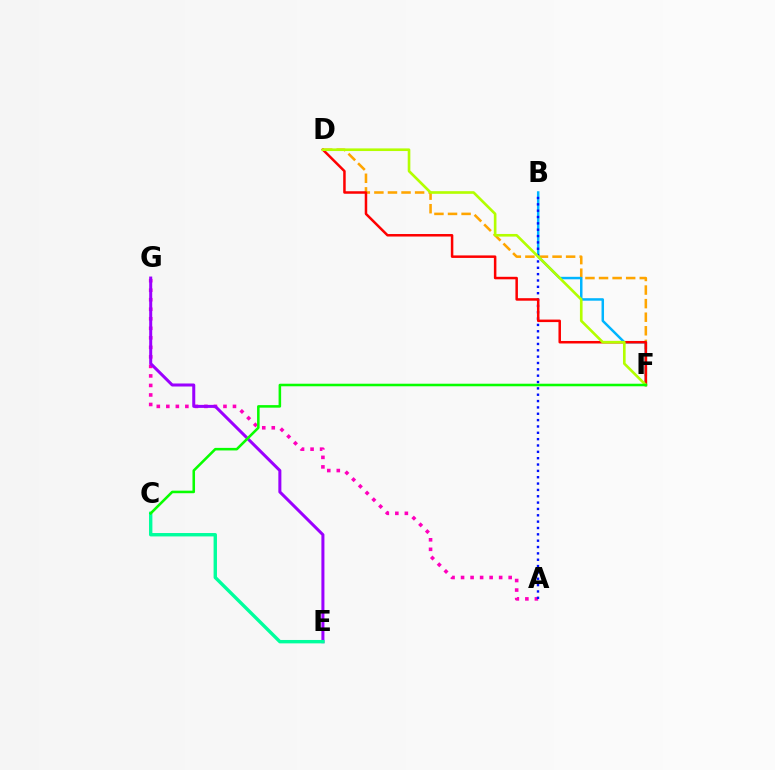{('D', 'F'): [{'color': '#ffa500', 'line_style': 'dashed', 'thickness': 1.84}, {'color': '#ff0000', 'line_style': 'solid', 'thickness': 1.81}, {'color': '#b3ff00', 'line_style': 'solid', 'thickness': 1.9}], ('A', 'G'): [{'color': '#ff00bd', 'line_style': 'dotted', 'thickness': 2.59}], ('E', 'G'): [{'color': '#9b00ff', 'line_style': 'solid', 'thickness': 2.17}], ('B', 'F'): [{'color': '#00b5ff', 'line_style': 'solid', 'thickness': 1.79}], ('C', 'E'): [{'color': '#00ff9d', 'line_style': 'solid', 'thickness': 2.44}], ('A', 'B'): [{'color': '#0010ff', 'line_style': 'dotted', 'thickness': 1.72}], ('C', 'F'): [{'color': '#08ff00', 'line_style': 'solid', 'thickness': 1.84}]}